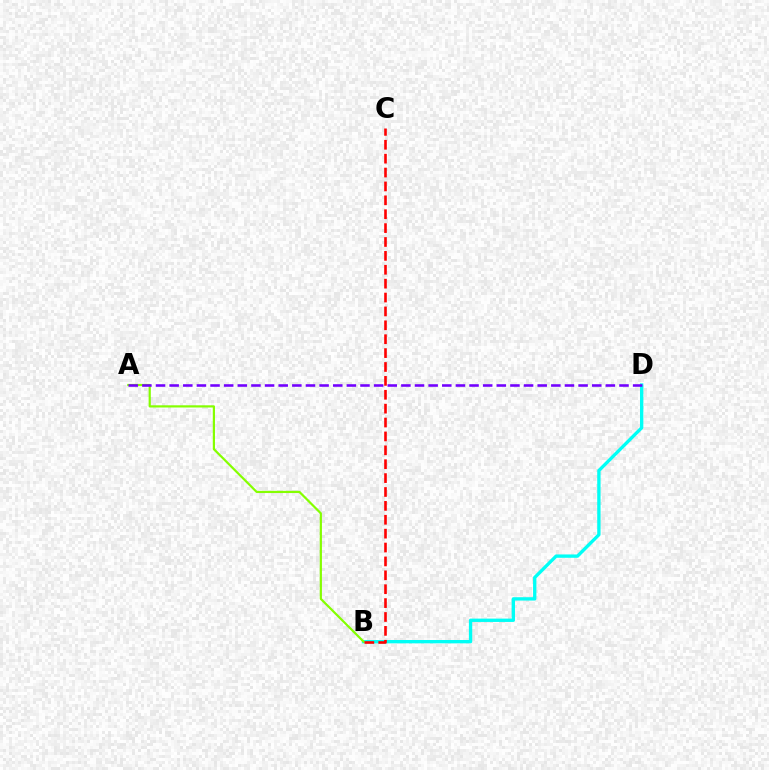{('B', 'D'): [{'color': '#00fff6', 'line_style': 'solid', 'thickness': 2.4}], ('A', 'B'): [{'color': '#84ff00', 'line_style': 'solid', 'thickness': 1.58}], ('B', 'C'): [{'color': '#ff0000', 'line_style': 'dashed', 'thickness': 1.89}], ('A', 'D'): [{'color': '#7200ff', 'line_style': 'dashed', 'thickness': 1.85}]}